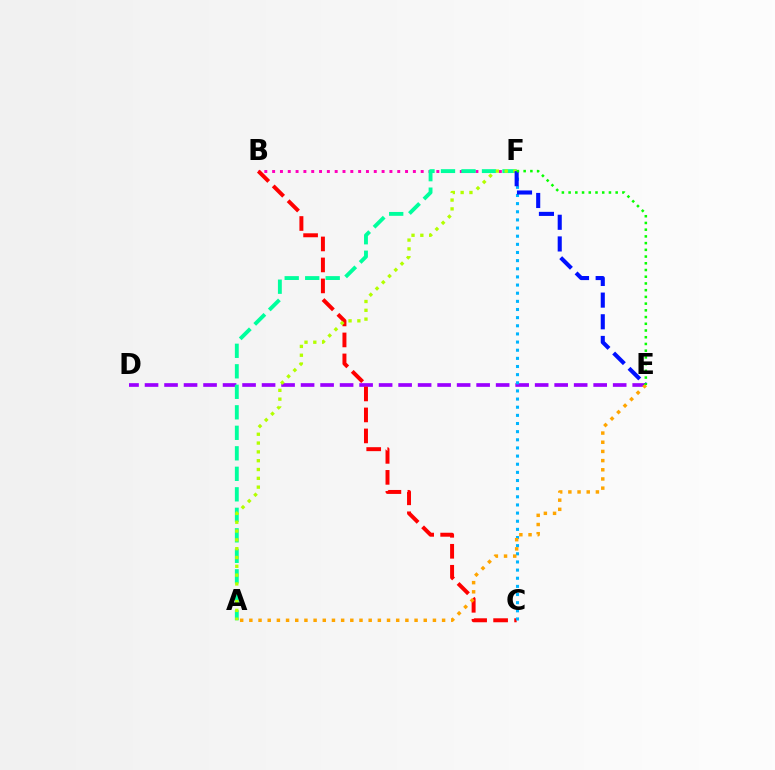{('B', 'F'): [{'color': '#ff00bd', 'line_style': 'dotted', 'thickness': 2.12}], ('D', 'E'): [{'color': '#9b00ff', 'line_style': 'dashed', 'thickness': 2.65}], ('B', 'C'): [{'color': '#ff0000', 'line_style': 'dashed', 'thickness': 2.85}], ('C', 'F'): [{'color': '#00b5ff', 'line_style': 'dotted', 'thickness': 2.21}], ('A', 'F'): [{'color': '#00ff9d', 'line_style': 'dashed', 'thickness': 2.79}, {'color': '#b3ff00', 'line_style': 'dotted', 'thickness': 2.39}], ('E', 'F'): [{'color': '#0010ff', 'line_style': 'dashed', 'thickness': 2.94}, {'color': '#08ff00', 'line_style': 'dotted', 'thickness': 1.83}], ('A', 'E'): [{'color': '#ffa500', 'line_style': 'dotted', 'thickness': 2.49}]}